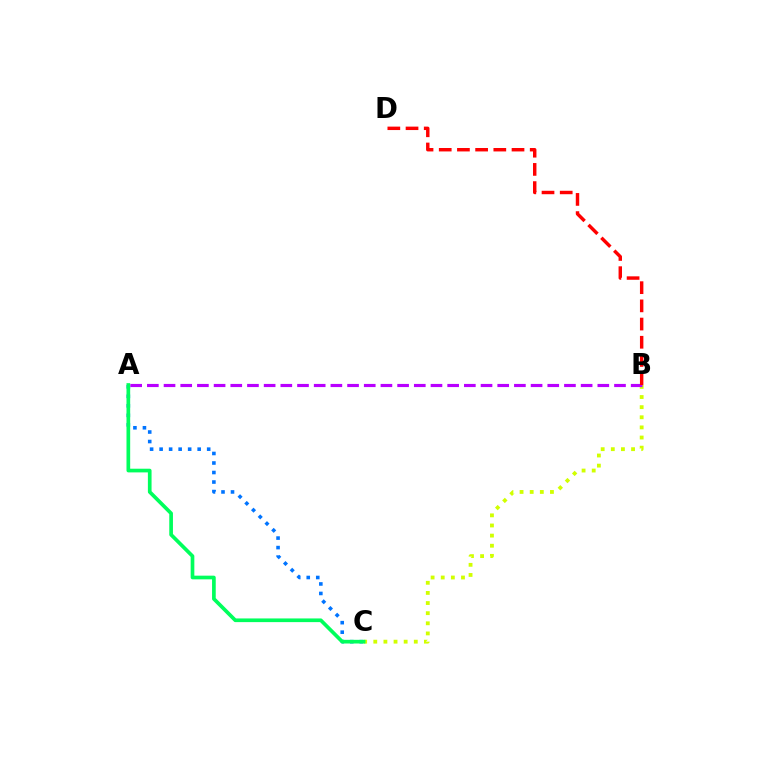{('A', 'C'): [{'color': '#0074ff', 'line_style': 'dotted', 'thickness': 2.59}, {'color': '#00ff5c', 'line_style': 'solid', 'thickness': 2.65}], ('B', 'C'): [{'color': '#d1ff00', 'line_style': 'dotted', 'thickness': 2.75}], ('A', 'B'): [{'color': '#b900ff', 'line_style': 'dashed', 'thickness': 2.27}], ('B', 'D'): [{'color': '#ff0000', 'line_style': 'dashed', 'thickness': 2.47}]}